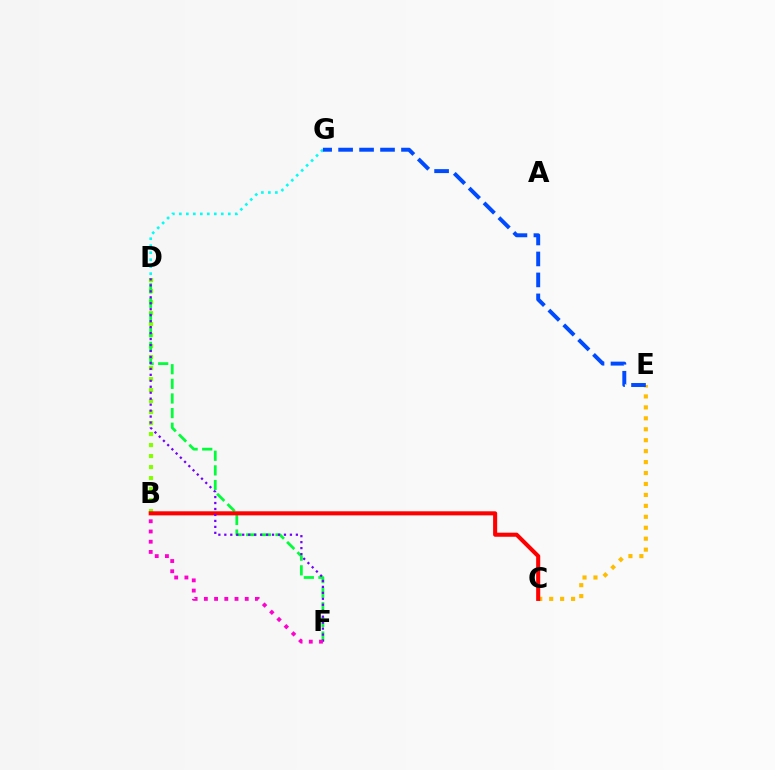{('C', 'E'): [{'color': '#ffbd00', 'line_style': 'dotted', 'thickness': 2.97}], ('B', 'D'): [{'color': '#84ff00', 'line_style': 'dotted', 'thickness': 2.99}], ('D', 'F'): [{'color': '#00ff39', 'line_style': 'dashed', 'thickness': 1.99}, {'color': '#7200ff', 'line_style': 'dotted', 'thickness': 1.62}], ('B', 'C'): [{'color': '#ff0000', 'line_style': 'solid', 'thickness': 2.93}], ('D', 'G'): [{'color': '#00fff6', 'line_style': 'dotted', 'thickness': 1.9}], ('B', 'F'): [{'color': '#ff00cf', 'line_style': 'dotted', 'thickness': 2.77}], ('E', 'G'): [{'color': '#004bff', 'line_style': 'dashed', 'thickness': 2.85}]}